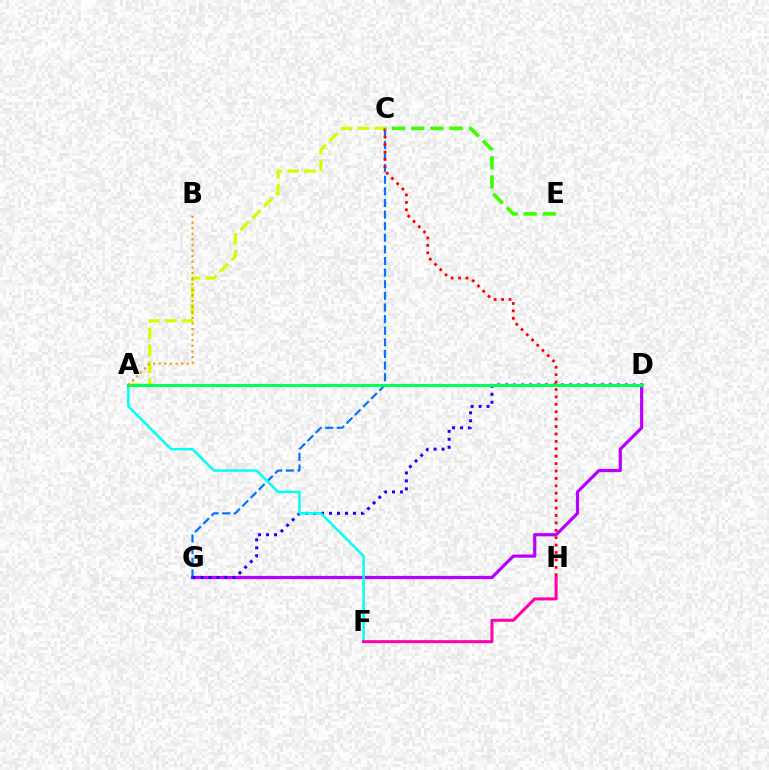{('A', 'C'): [{'color': '#d1ff00', 'line_style': 'dashed', 'thickness': 2.28}], ('D', 'G'): [{'color': '#b900ff', 'line_style': 'solid', 'thickness': 2.31}, {'color': '#2500ff', 'line_style': 'dotted', 'thickness': 2.17}], ('C', 'G'): [{'color': '#0074ff', 'line_style': 'dashed', 'thickness': 1.58}], ('C', 'H'): [{'color': '#ff0000', 'line_style': 'dotted', 'thickness': 2.01}], ('A', 'F'): [{'color': '#00fff6', 'line_style': 'solid', 'thickness': 1.79}], ('A', 'D'): [{'color': '#00ff5c', 'line_style': 'solid', 'thickness': 2.22}], ('F', 'H'): [{'color': '#ff00ac', 'line_style': 'solid', 'thickness': 2.17}], ('C', 'E'): [{'color': '#3dff00', 'line_style': 'dashed', 'thickness': 2.61}], ('A', 'B'): [{'color': '#ff9400', 'line_style': 'dotted', 'thickness': 1.52}]}